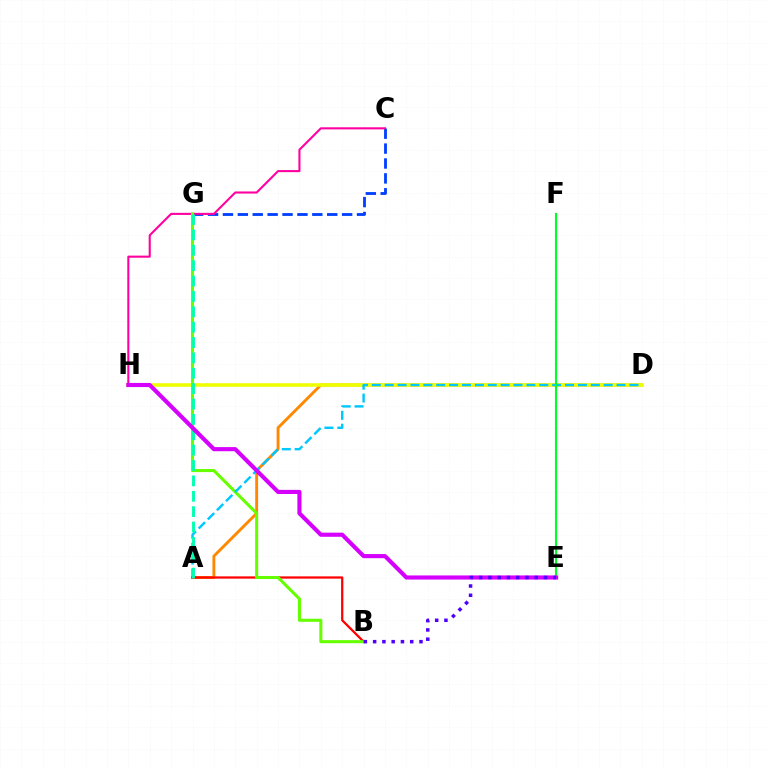{('A', 'D'): [{'color': '#ff8800', 'line_style': 'solid', 'thickness': 2.08}, {'color': '#00c7ff', 'line_style': 'dashed', 'thickness': 1.75}], ('C', 'G'): [{'color': '#003fff', 'line_style': 'dashed', 'thickness': 2.02}], ('C', 'H'): [{'color': '#ff00a0', 'line_style': 'solid', 'thickness': 1.51}], ('A', 'B'): [{'color': '#ff0000', 'line_style': 'solid', 'thickness': 1.62}], ('D', 'H'): [{'color': '#eeff00', 'line_style': 'solid', 'thickness': 2.56}], ('B', 'G'): [{'color': '#66ff00', 'line_style': 'solid', 'thickness': 2.2}], ('A', 'G'): [{'color': '#00ffaf', 'line_style': 'dashed', 'thickness': 2.09}], ('E', 'F'): [{'color': '#00ff27', 'line_style': 'solid', 'thickness': 1.53}], ('E', 'H'): [{'color': '#d600ff', 'line_style': 'solid', 'thickness': 2.97}], ('B', 'E'): [{'color': '#4f00ff', 'line_style': 'dotted', 'thickness': 2.52}]}